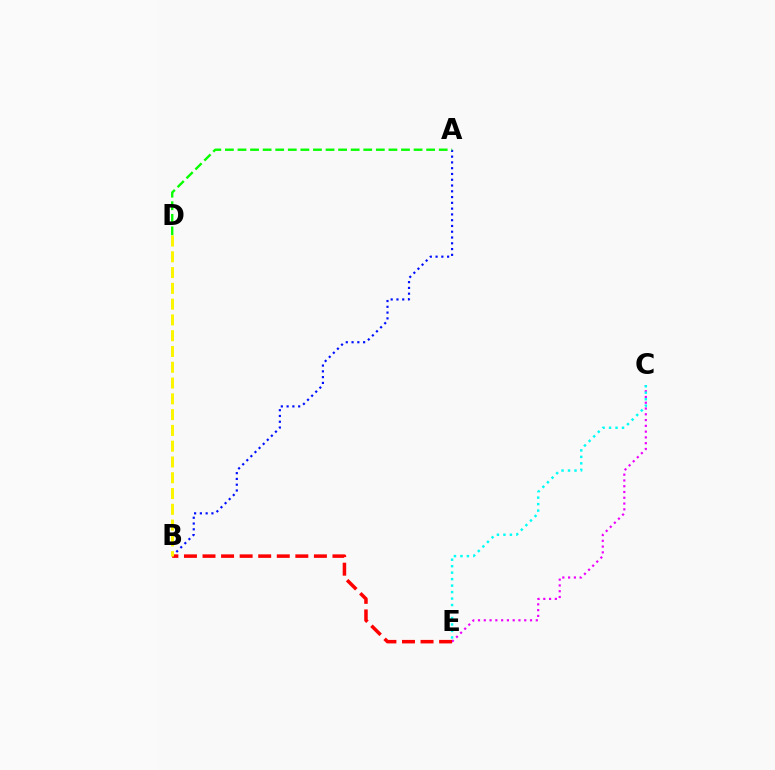{('A', 'B'): [{'color': '#0010ff', 'line_style': 'dotted', 'thickness': 1.57}], ('C', 'E'): [{'color': '#ee00ff', 'line_style': 'dotted', 'thickness': 1.57}, {'color': '#00fff6', 'line_style': 'dotted', 'thickness': 1.76}], ('A', 'D'): [{'color': '#08ff00', 'line_style': 'dashed', 'thickness': 1.71}], ('B', 'E'): [{'color': '#ff0000', 'line_style': 'dashed', 'thickness': 2.52}], ('B', 'D'): [{'color': '#fcf500', 'line_style': 'dashed', 'thickness': 2.14}]}